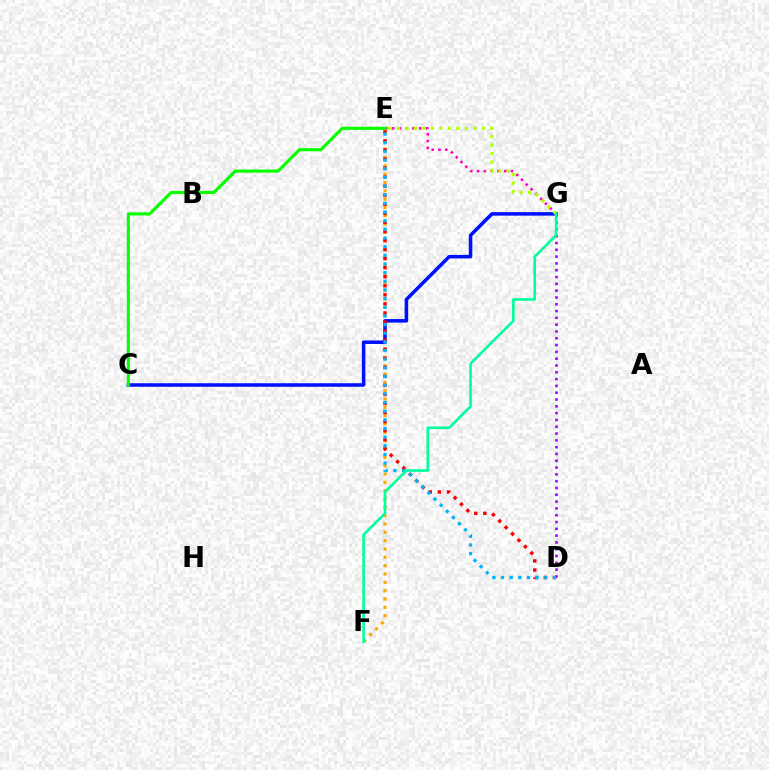{('E', 'F'): [{'color': '#ffa500', 'line_style': 'dotted', 'thickness': 2.26}], ('E', 'G'): [{'color': '#ff00bd', 'line_style': 'dotted', 'thickness': 1.84}, {'color': '#b3ff00', 'line_style': 'dotted', 'thickness': 2.31}], ('C', 'G'): [{'color': '#0010ff', 'line_style': 'solid', 'thickness': 2.54}], ('C', 'E'): [{'color': '#08ff00', 'line_style': 'solid', 'thickness': 2.25}], ('D', 'G'): [{'color': '#9b00ff', 'line_style': 'dotted', 'thickness': 1.85}], ('D', 'E'): [{'color': '#ff0000', 'line_style': 'dotted', 'thickness': 2.46}, {'color': '#00b5ff', 'line_style': 'dotted', 'thickness': 2.35}], ('F', 'G'): [{'color': '#00ff9d', 'line_style': 'solid', 'thickness': 1.89}]}